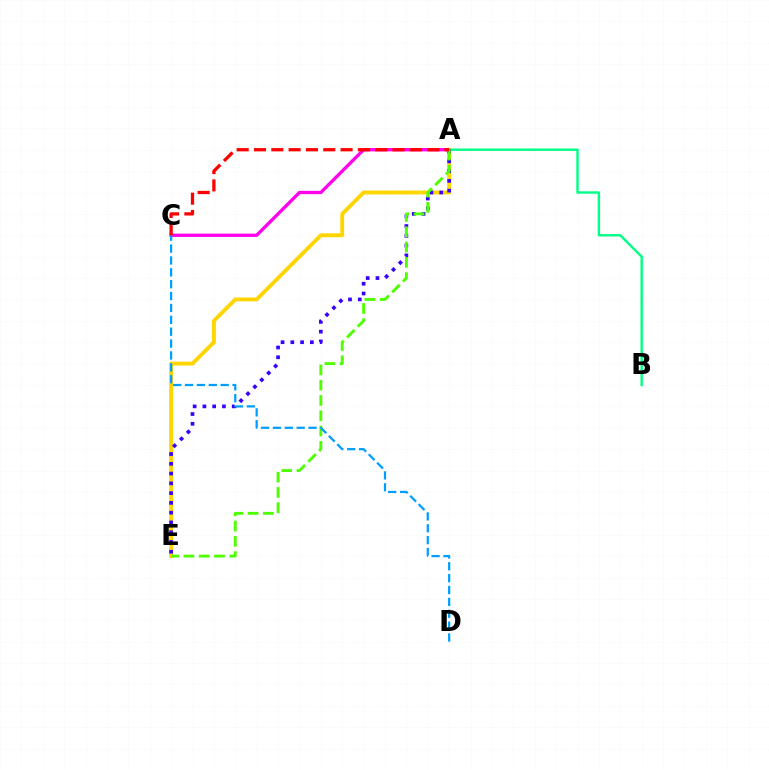{('A', 'C'): [{'color': '#ff00ed', 'line_style': 'solid', 'thickness': 2.38}, {'color': '#ff0000', 'line_style': 'dashed', 'thickness': 2.35}], ('A', 'E'): [{'color': '#ffd500', 'line_style': 'solid', 'thickness': 2.8}, {'color': '#3700ff', 'line_style': 'dotted', 'thickness': 2.65}, {'color': '#4fff00', 'line_style': 'dashed', 'thickness': 2.08}], ('A', 'B'): [{'color': '#00ff86', 'line_style': 'solid', 'thickness': 1.74}], ('C', 'D'): [{'color': '#009eff', 'line_style': 'dashed', 'thickness': 1.61}]}